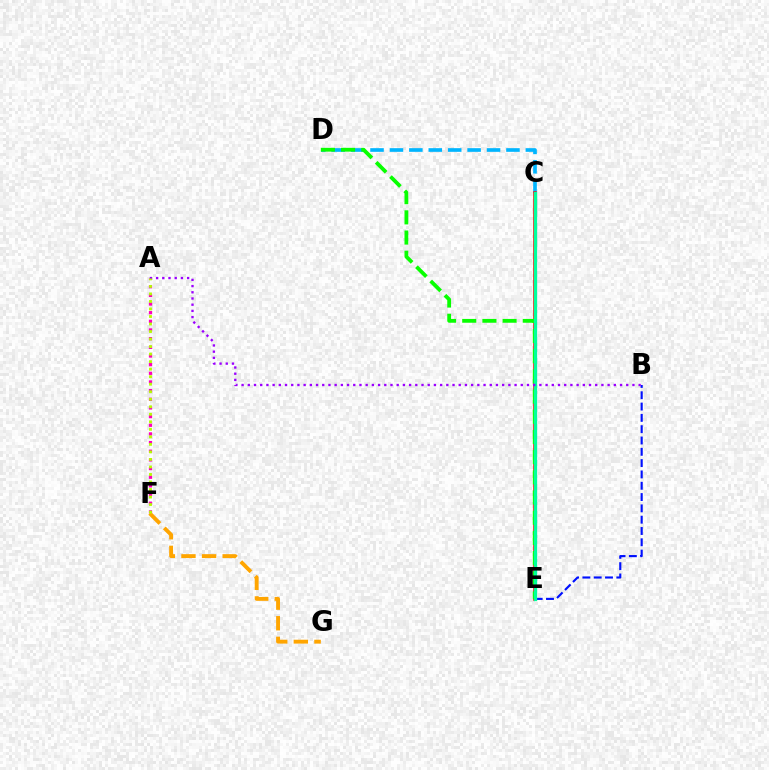{('A', 'F'): [{'color': '#ff00bd', 'line_style': 'dotted', 'thickness': 2.35}, {'color': '#b3ff00', 'line_style': 'dotted', 'thickness': 2.04}], ('C', 'D'): [{'color': '#00b5ff', 'line_style': 'dashed', 'thickness': 2.64}], ('C', 'E'): [{'color': '#ff0000', 'line_style': 'solid', 'thickness': 2.53}, {'color': '#00ff9d', 'line_style': 'solid', 'thickness': 2.39}], ('B', 'E'): [{'color': '#0010ff', 'line_style': 'dashed', 'thickness': 1.54}], ('D', 'E'): [{'color': '#08ff00', 'line_style': 'dashed', 'thickness': 2.74}], ('F', 'G'): [{'color': '#ffa500', 'line_style': 'dashed', 'thickness': 2.8}], ('A', 'B'): [{'color': '#9b00ff', 'line_style': 'dotted', 'thickness': 1.69}]}